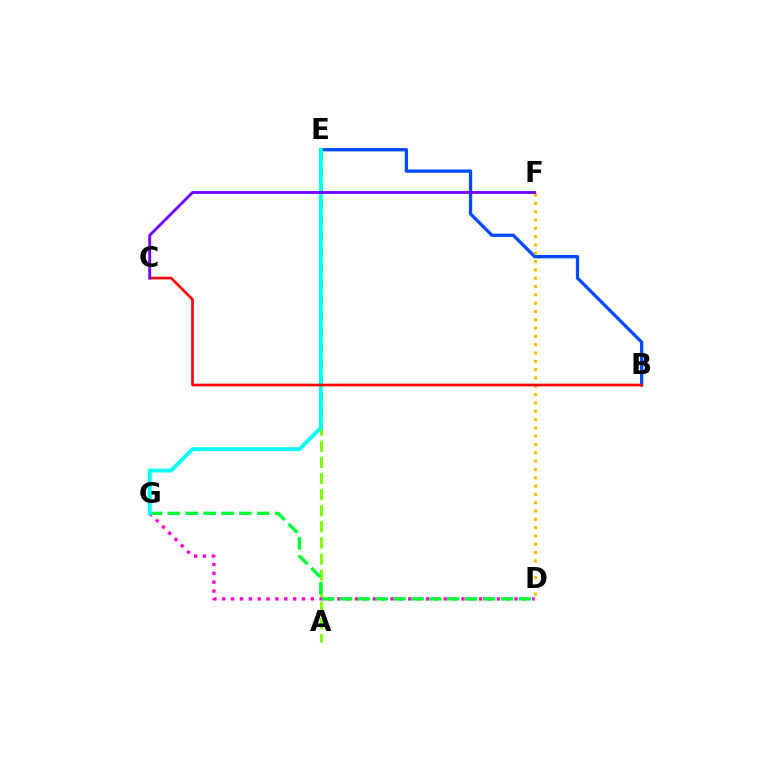{('B', 'E'): [{'color': '#004bff', 'line_style': 'solid', 'thickness': 2.37}], ('D', 'G'): [{'color': '#ff00cf', 'line_style': 'dotted', 'thickness': 2.41}, {'color': '#00ff39', 'line_style': 'dashed', 'thickness': 2.43}], ('A', 'E'): [{'color': '#84ff00', 'line_style': 'dashed', 'thickness': 2.19}], ('D', 'F'): [{'color': '#ffbd00', 'line_style': 'dotted', 'thickness': 2.26}], ('E', 'G'): [{'color': '#00fff6', 'line_style': 'solid', 'thickness': 2.81}], ('B', 'C'): [{'color': '#ff0000', 'line_style': 'solid', 'thickness': 1.91}], ('C', 'F'): [{'color': '#7200ff', 'line_style': 'solid', 'thickness': 2.04}]}